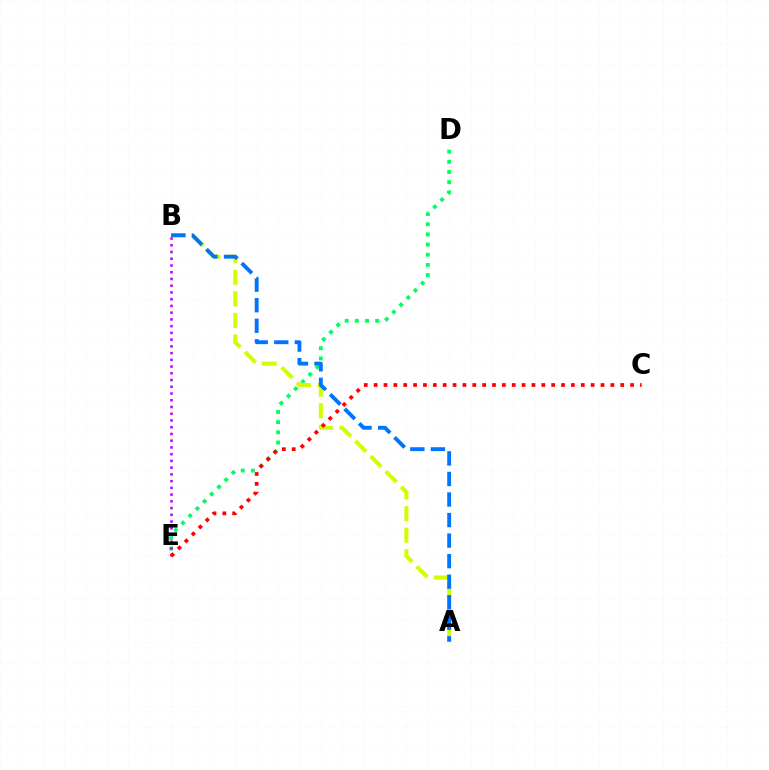{('D', 'E'): [{'color': '#00ff5c', 'line_style': 'dotted', 'thickness': 2.77}], ('A', 'B'): [{'color': '#d1ff00', 'line_style': 'dashed', 'thickness': 2.93}, {'color': '#0074ff', 'line_style': 'dashed', 'thickness': 2.79}], ('B', 'E'): [{'color': '#b900ff', 'line_style': 'dotted', 'thickness': 1.83}], ('C', 'E'): [{'color': '#ff0000', 'line_style': 'dotted', 'thickness': 2.68}]}